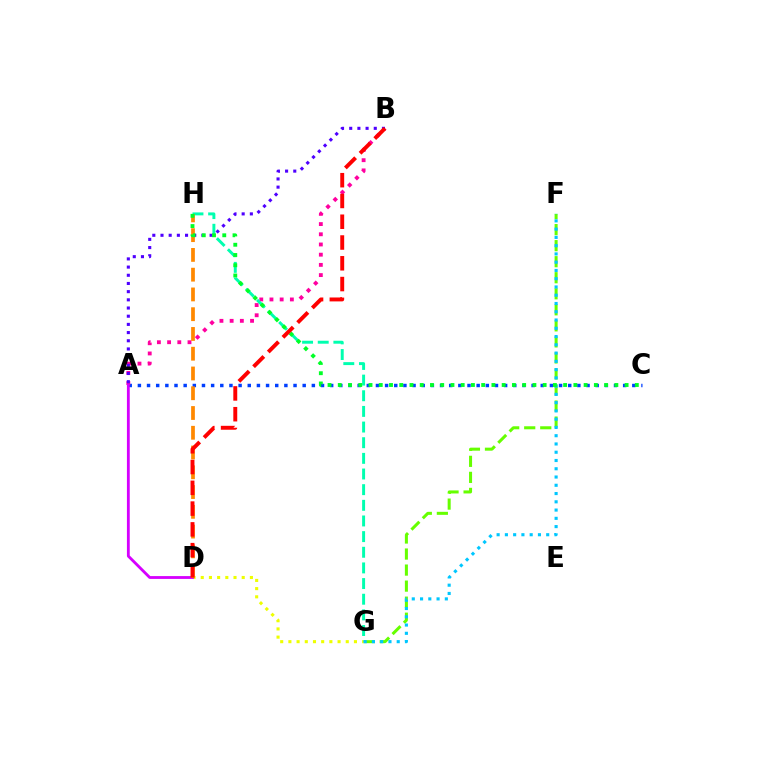{('A', 'C'): [{'color': '#003fff', 'line_style': 'dotted', 'thickness': 2.49}], ('A', 'B'): [{'color': '#ff00a0', 'line_style': 'dotted', 'thickness': 2.77}, {'color': '#4f00ff', 'line_style': 'dotted', 'thickness': 2.22}], ('G', 'H'): [{'color': '#00ffaf', 'line_style': 'dashed', 'thickness': 2.13}], ('D', 'G'): [{'color': '#eeff00', 'line_style': 'dotted', 'thickness': 2.23}], ('A', 'D'): [{'color': '#d600ff', 'line_style': 'solid', 'thickness': 2.04}], ('F', 'G'): [{'color': '#66ff00', 'line_style': 'dashed', 'thickness': 2.18}, {'color': '#00c7ff', 'line_style': 'dotted', 'thickness': 2.25}], ('D', 'H'): [{'color': '#ff8800', 'line_style': 'dashed', 'thickness': 2.68}], ('C', 'H'): [{'color': '#00ff27', 'line_style': 'dotted', 'thickness': 2.78}], ('B', 'D'): [{'color': '#ff0000', 'line_style': 'dashed', 'thickness': 2.82}]}